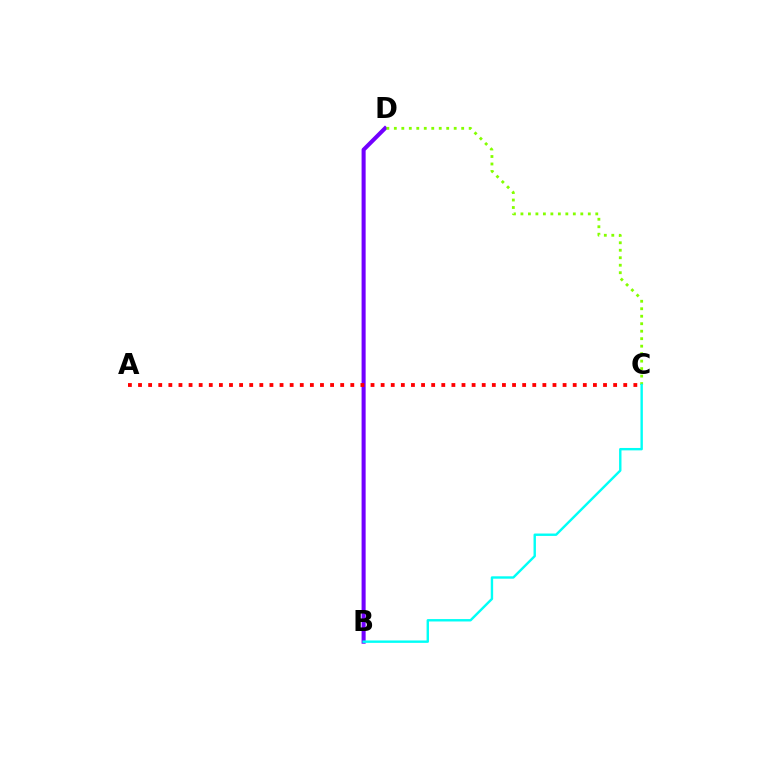{('B', 'D'): [{'color': '#7200ff', 'line_style': 'solid', 'thickness': 2.92}], ('C', 'D'): [{'color': '#84ff00', 'line_style': 'dotted', 'thickness': 2.03}], ('A', 'C'): [{'color': '#ff0000', 'line_style': 'dotted', 'thickness': 2.75}], ('B', 'C'): [{'color': '#00fff6', 'line_style': 'solid', 'thickness': 1.73}]}